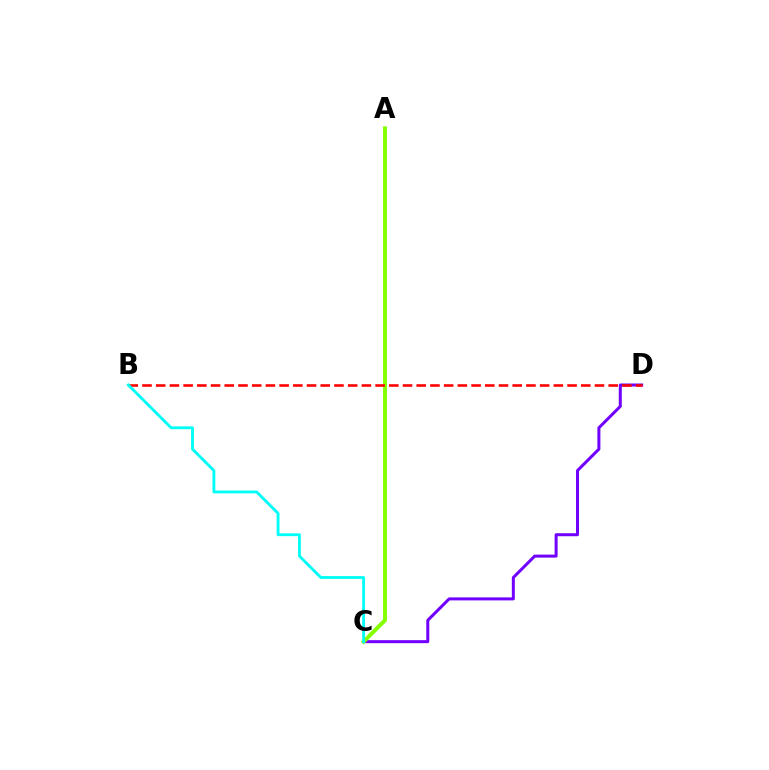{('C', 'D'): [{'color': '#7200ff', 'line_style': 'solid', 'thickness': 2.16}], ('A', 'C'): [{'color': '#84ff00', 'line_style': 'solid', 'thickness': 2.84}], ('B', 'D'): [{'color': '#ff0000', 'line_style': 'dashed', 'thickness': 1.86}], ('B', 'C'): [{'color': '#00fff6', 'line_style': 'solid', 'thickness': 2.04}]}